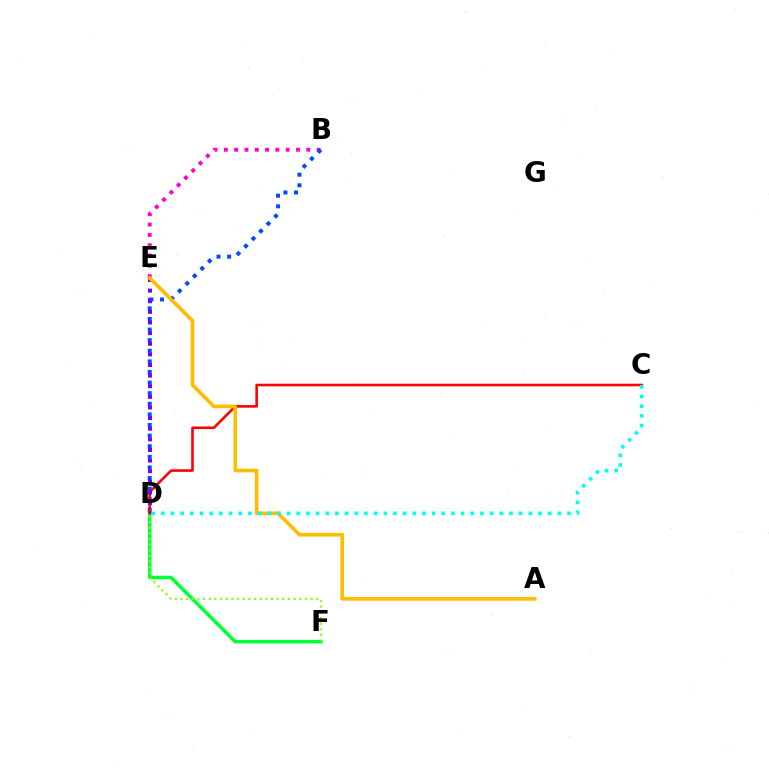{('D', 'F'): [{'color': '#00ff39', 'line_style': 'solid', 'thickness': 2.55}, {'color': '#84ff00', 'line_style': 'dotted', 'thickness': 1.54}], ('B', 'E'): [{'color': '#ff00cf', 'line_style': 'dotted', 'thickness': 2.8}], ('B', 'D'): [{'color': '#004bff', 'line_style': 'dotted', 'thickness': 2.88}], ('C', 'D'): [{'color': '#ff0000', 'line_style': 'solid', 'thickness': 1.87}, {'color': '#00fff6', 'line_style': 'dotted', 'thickness': 2.63}], ('D', 'E'): [{'color': '#7200ff', 'line_style': 'dotted', 'thickness': 2.89}], ('A', 'E'): [{'color': '#ffbd00', 'line_style': 'solid', 'thickness': 2.63}]}